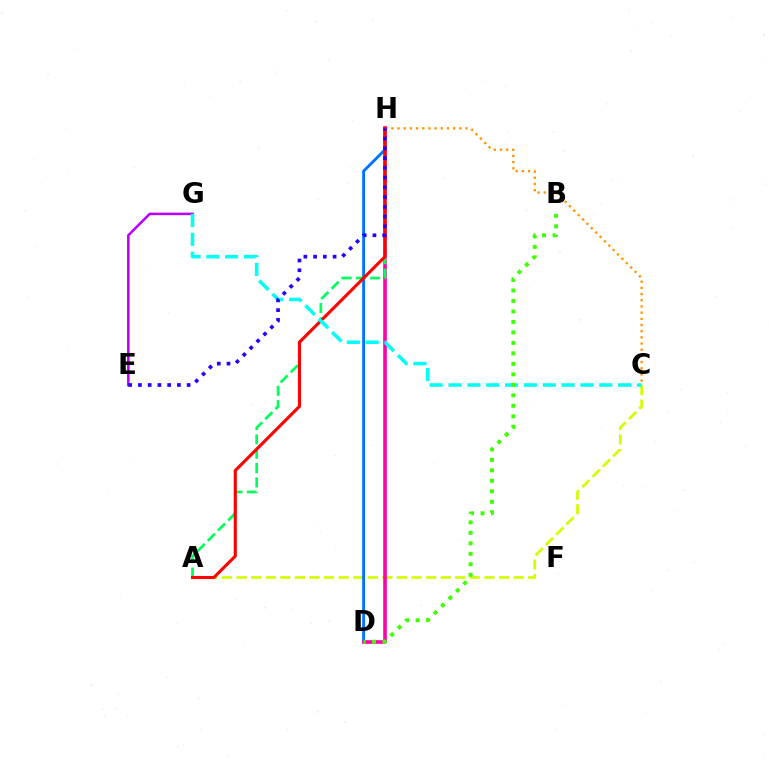{('A', 'C'): [{'color': '#d1ff00', 'line_style': 'dashed', 'thickness': 1.98}], ('D', 'H'): [{'color': '#0074ff', 'line_style': 'solid', 'thickness': 2.08}, {'color': '#ff00ac', 'line_style': 'solid', 'thickness': 2.59}], ('C', 'H'): [{'color': '#ff9400', 'line_style': 'dotted', 'thickness': 1.68}], ('A', 'H'): [{'color': '#00ff5c', 'line_style': 'dashed', 'thickness': 1.95}, {'color': '#ff0000', 'line_style': 'solid', 'thickness': 2.24}], ('E', 'G'): [{'color': '#b900ff', 'line_style': 'solid', 'thickness': 1.83}], ('C', 'G'): [{'color': '#00fff6', 'line_style': 'dashed', 'thickness': 2.56}], ('E', 'H'): [{'color': '#2500ff', 'line_style': 'dotted', 'thickness': 2.65}], ('B', 'D'): [{'color': '#3dff00', 'line_style': 'dotted', 'thickness': 2.85}]}